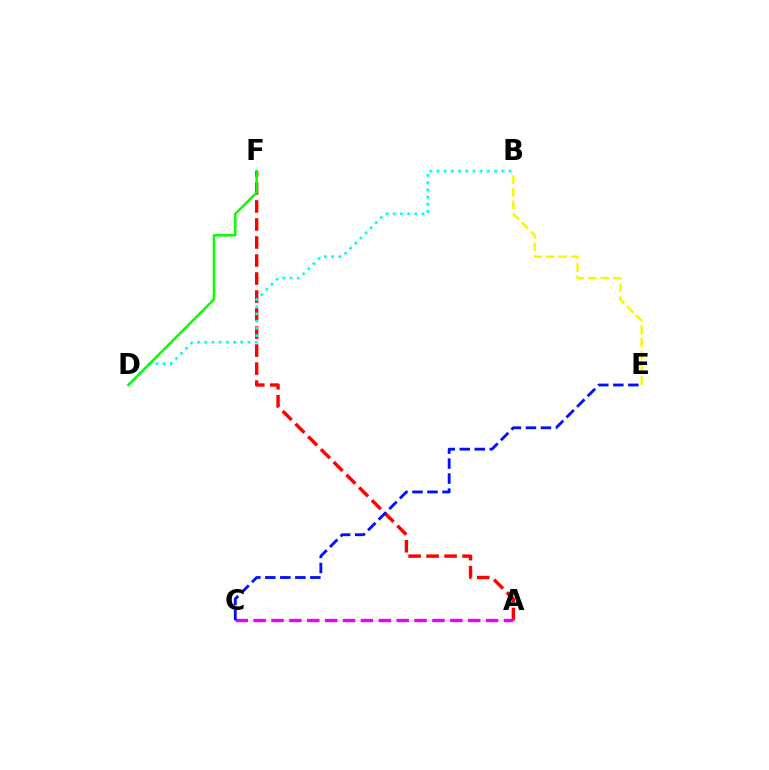{('A', 'F'): [{'color': '#ff0000', 'line_style': 'dashed', 'thickness': 2.45}], ('A', 'C'): [{'color': '#ee00ff', 'line_style': 'dashed', 'thickness': 2.43}], ('B', 'D'): [{'color': '#00fff6', 'line_style': 'dotted', 'thickness': 1.96}], ('D', 'F'): [{'color': '#08ff00', 'line_style': 'solid', 'thickness': 1.76}], ('C', 'E'): [{'color': '#0010ff', 'line_style': 'dashed', 'thickness': 2.04}], ('B', 'E'): [{'color': '#fcf500', 'line_style': 'dashed', 'thickness': 1.72}]}